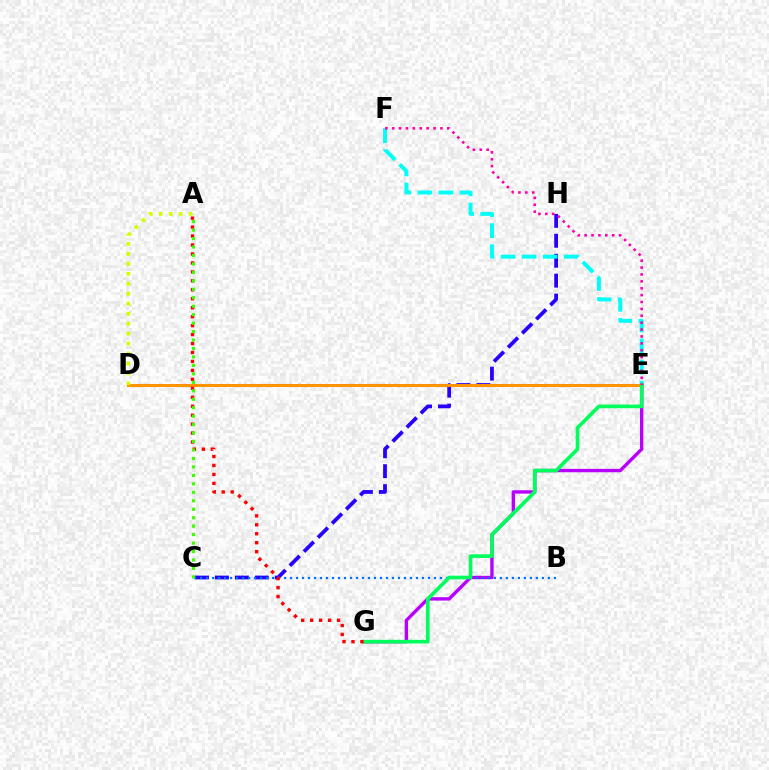{('C', 'H'): [{'color': '#2500ff', 'line_style': 'dashed', 'thickness': 2.71}], ('D', 'E'): [{'color': '#ff9400', 'line_style': 'solid', 'thickness': 2.19}], ('E', 'F'): [{'color': '#00fff6', 'line_style': 'dashed', 'thickness': 2.86}, {'color': '#ff00ac', 'line_style': 'dotted', 'thickness': 1.87}], ('E', 'G'): [{'color': '#b900ff', 'line_style': 'solid', 'thickness': 2.43}, {'color': '#00ff5c', 'line_style': 'solid', 'thickness': 2.64}], ('B', 'C'): [{'color': '#0074ff', 'line_style': 'dotted', 'thickness': 1.63}], ('A', 'D'): [{'color': '#d1ff00', 'line_style': 'dotted', 'thickness': 2.71}], ('A', 'G'): [{'color': '#ff0000', 'line_style': 'dotted', 'thickness': 2.43}], ('A', 'C'): [{'color': '#3dff00', 'line_style': 'dotted', 'thickness': 2.3}]}